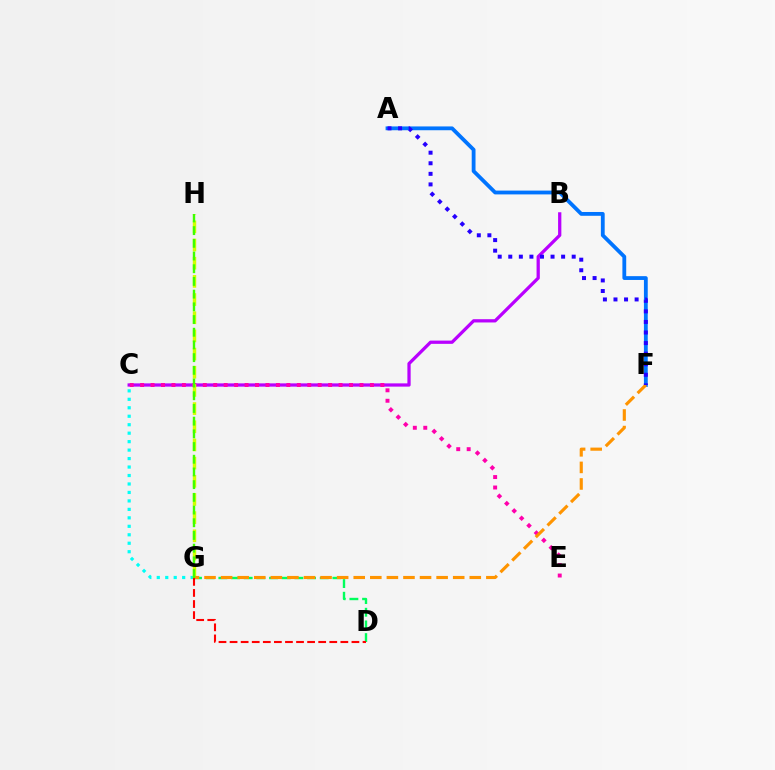{('D', 'G'): [{'color': '#00ff5c', 'line_style': 'dashed', 'thickness': 1.72}, {'color': '#ff0000', 'line_style': 'dashed', 'thickness': 1.5}], ('A', 'F'): [{'color': '#0074ff', 'line_style': 'solid', 'thickness': 2.74}, {'color': '#2500ff', 'line_style': 'dotted', 'thickness': 2.87}], ('C', 'G'): [{'color': '#00fff6', 'line_style': 'dotted', 'thickness': 2.3}], ('B', 'C'): [{'color': '#b900ff', 'line_style': 'solid', 'thickness': 2.34}], ('C', 'E'): [{'color': '#ff00ac', 'line_style': 'dotted', 'thickness': 2.84}], ('G', 'H'): [{'color': '#d1ff00', 'line_style': 'dashed', 'thickness': 2.47}, {'color': '#3dff00', 'line_style': 'dashed', 'thickness': 1.73}], ('F', 'G'): [{'color': '#ff9400', 'line_style': 'dashed', 'thickness': 2.25}]}